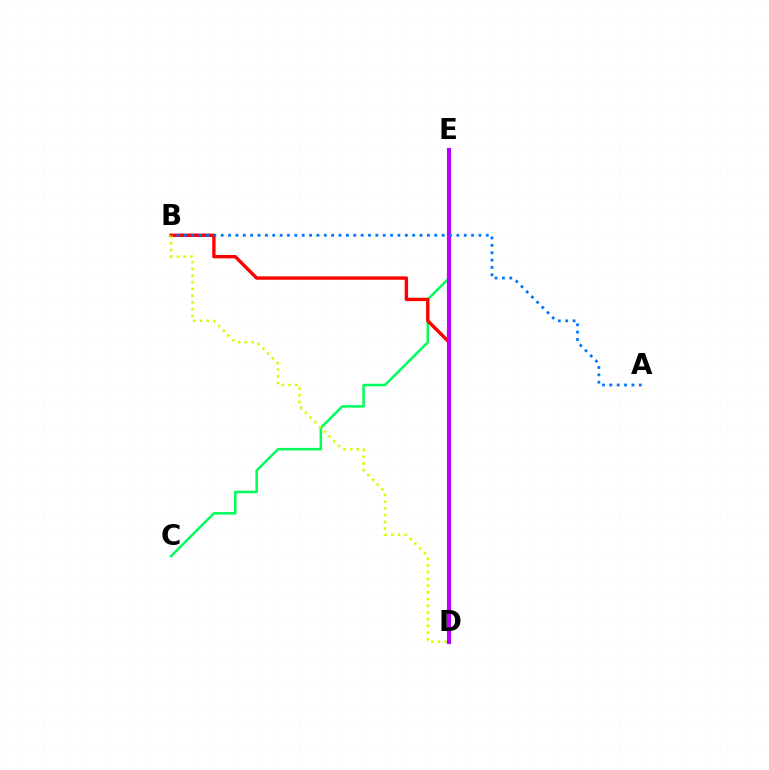{('C', 'E'): [{'color': '#00ff5c', 'line_style': 'solid', 'thickness': 1.82}], ('B', 'D'): [{'color': '#ff0000', 'line_style': 'solid', 'thickness': 2.44}, {'color': '#d1ff00', 'line_style': 'dotted', 'thickness': 1.82}], ('D', 'E'): [{'color': '#b900ff', 'line_style': 'solid', 'thickness': 2.98}], ('A', 'B'): [{'color': '#0074ff', 'line_style': 'dotted', 'thickness': 2.0}]}